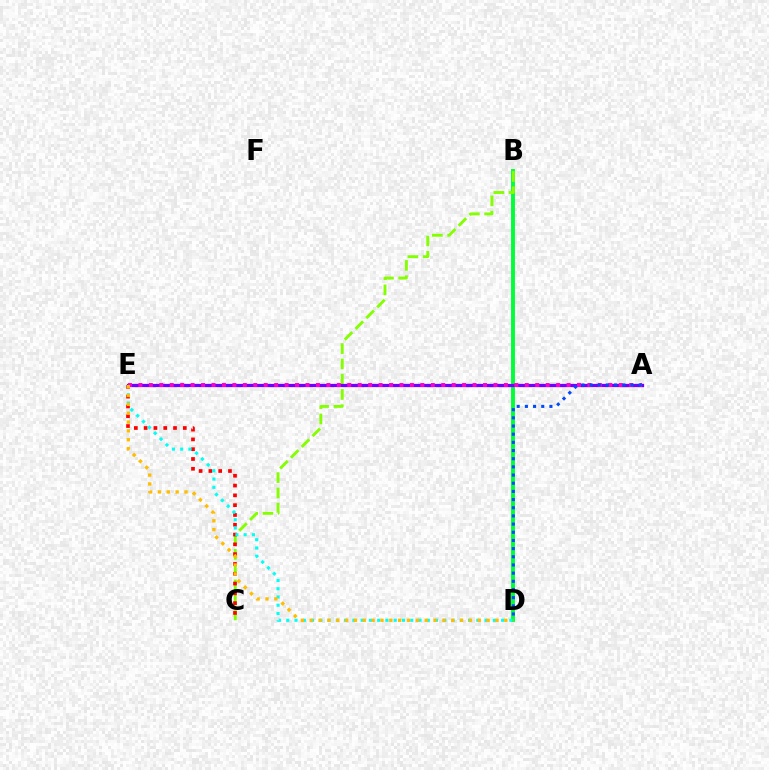{('B', 'D'): [{'color': '#00ff39', 'line_style': 'solid', 'thickness': 2.81}], ('B', 'C'): [{'color': '#84ff00', 'line_style': 'dashed', 'thickness': 2.08}], ('A', 'E'): [{'color': '#7200ff', 'line_style': 'solid', 'thickness': 2.34}, {'color': '#ff00cf', 'line_style': 'dotted', 'thickness': 2.84}], ('C', 'E'): [{'color': '#ff0000', 'line_style': 'dotted', 'thickness': 2.66}], ('D', 'E'): [{'color': '#00fff6', 'line_style': 'dotted', 'thickness': 2.25}, {'color': '#ffbd00', 'line_style': 'dotted', 'thickness': 2.4}], ('A', 'D'): [{'color': '#004bff', 'line_style': 'dotted', 'thickness': 2.22}]}